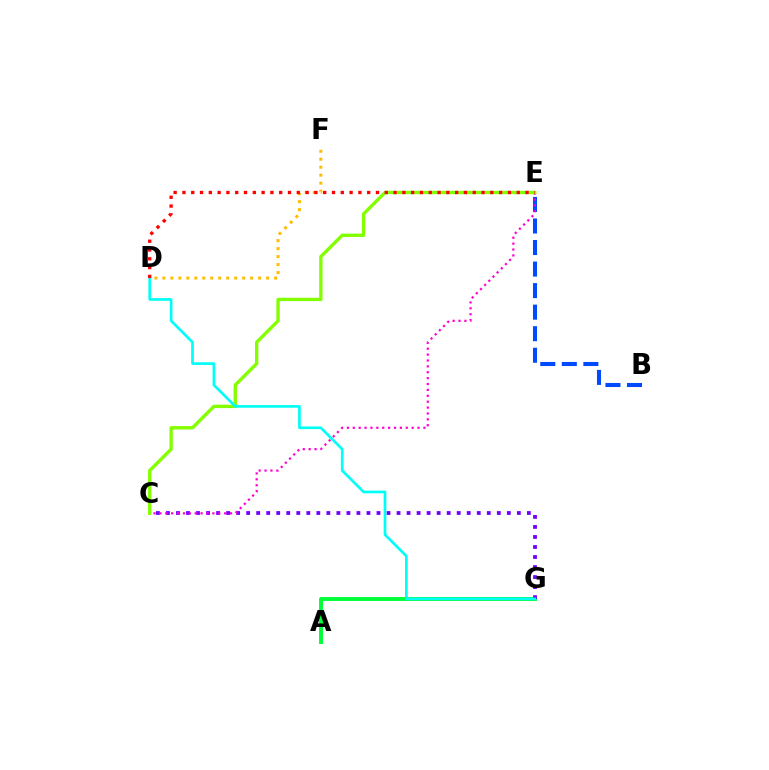{('A', 'G'): [{'color': '#00ff39', 'line_style': 'solid', 'thickness': 2.82}], ('B', 'E'): [{'color': '#004bff', 'line_style': 'dashed', 'thickness': 2.93}], ('C', 'G'): [{'color': '#7200ff', 'line_style': 'dotted', 'thickness': 2.72}], ('C', 'E'): [{'color': '#ff00cf', 'line_style': 'dotted', 'thickness': 1.6}, {'color': '#84ff00', 'line_style': 'solid', 'thickness': 2.42}], ('D', 'F'): [{'color': '#ffbd00', 'line_style': 'dotted', 'thickness': 2.17}], ('D', 'G'): [{'color': '#00fff6', 'line_style': 'solid', 'thickness': 1.93}], ('D', 'E'): [{'color': '#ff0000', 'line_style': 'dotted', 'thickness': 2.39}]}